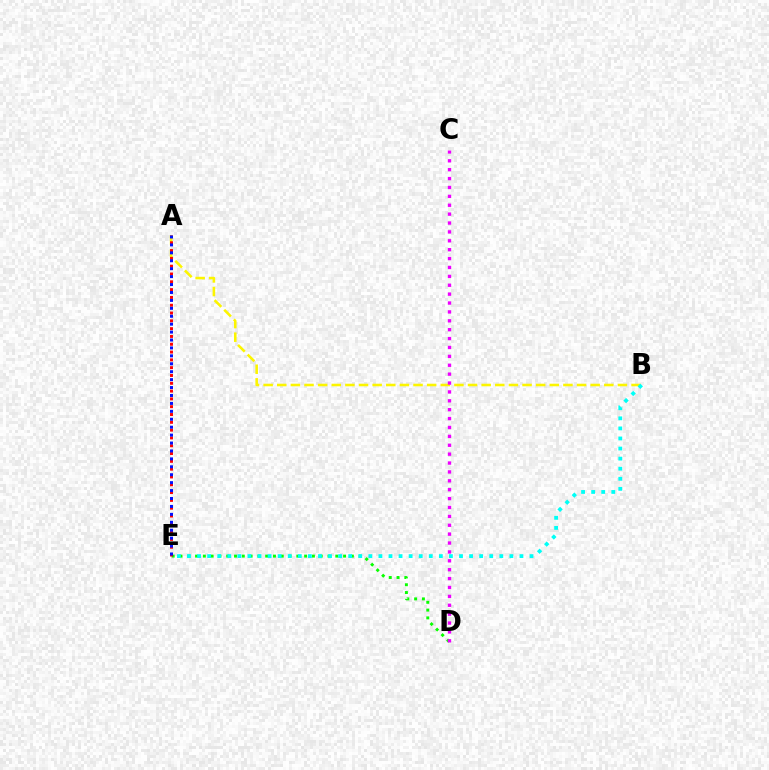{('D', 'E'): [{'color': '#08ff00', 'line_style': 'dotted', 'thickness': 2.12}], ('A', 'B'): [{'color': '#fcf500', 'line_style': 'dashed', 'thickness': 1.85}], ('C', 'D'): [{'color': '#ee00ff', 'line_style': 'dotted', 'thickness': 2.42}], ('A', 'E'): [{'color': '#ff0000', 'line_style': 'dotted', 'thickness': 2.12}, {'color': '#0010ff', 'line_style': 'dotted', 'thickness': 2.15}], ('B', 'E'): [{'color': '#00fff6', 'line_style': 'dotted', 'thickness': 2.74}]}